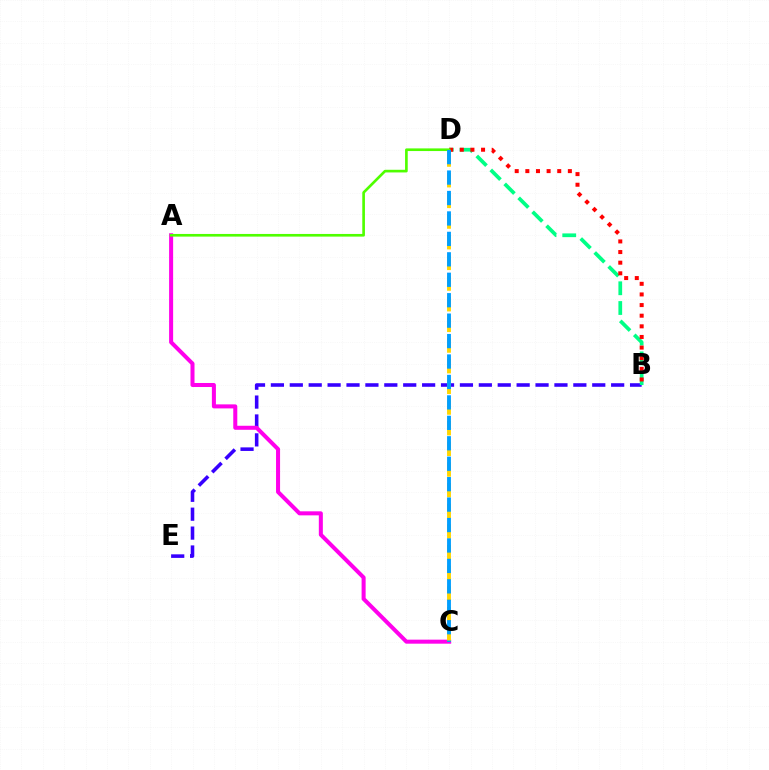{('B', 'E'): [{'color': '#3700ff', 'line_style': 'dashed', 'thickness': 2.57}], ('A', 'C'): [{'color': '#ff00ed', 'line_style': 'solid', 'thickness': 2.9}], ('B', 'D'): [{'color': '#00ff86', 'line_style': 'dashed', 'thickness': 2.68}, {'color': '#ff0000', 'line_style': 'dotted', 'thickness': 2.89}], ('A', 'D'): [{'color': '#4fff00', 'line_style': 'solid', 'thickness': 1.91}], ('C', 'D'): [{'color': '#ffd500', 'line_style': 'dashed', 'thickness': 2.81}, {'color': '#009eff', 'line_style': 'dashed', 'thickness': 2.78}]}